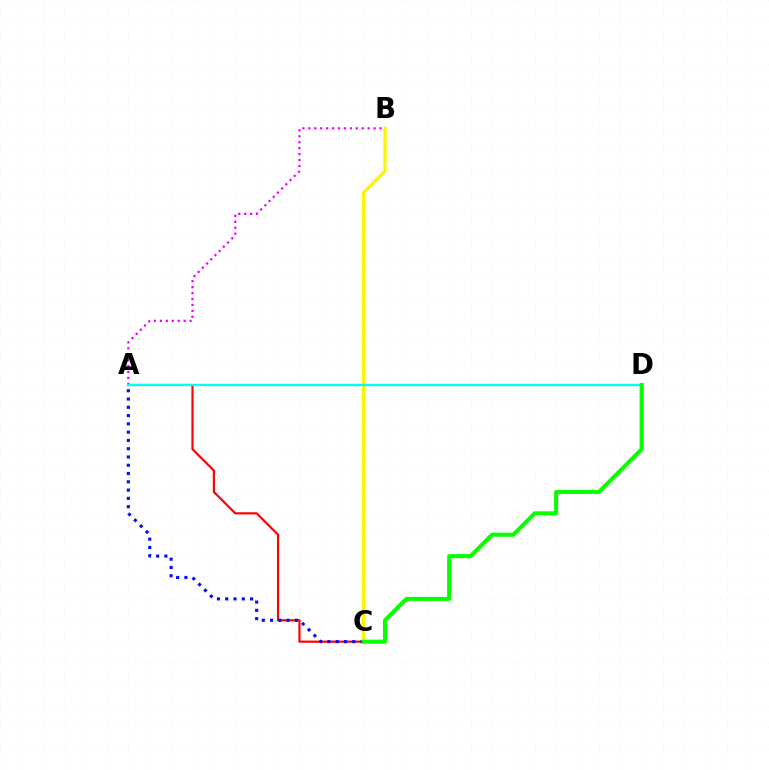{('A', 'C'): [{'color': '#ff0000', 'line_style': 'solid', 'thickness': 1.56}, {'color': '#0010ff', 'line_style': 'dotted', 'thickness': 2.25}], ('B', 'C'): [{'color': '#fcf500', 'line_style': 'solid', 'thickness': 2.34}], ('A', 'B'): [{'color': '#ee00ff', 'line_style': 'dotted', 'thickness': 1.61}], ('A', 'D'): [{'color': '#00fff6', 'line_style': 'solid', 'thickness': 1.65}], ('C', 'D'): [{'color': '#08ff00', 'line_style': 'solid', 'thickness': 2.92}]}